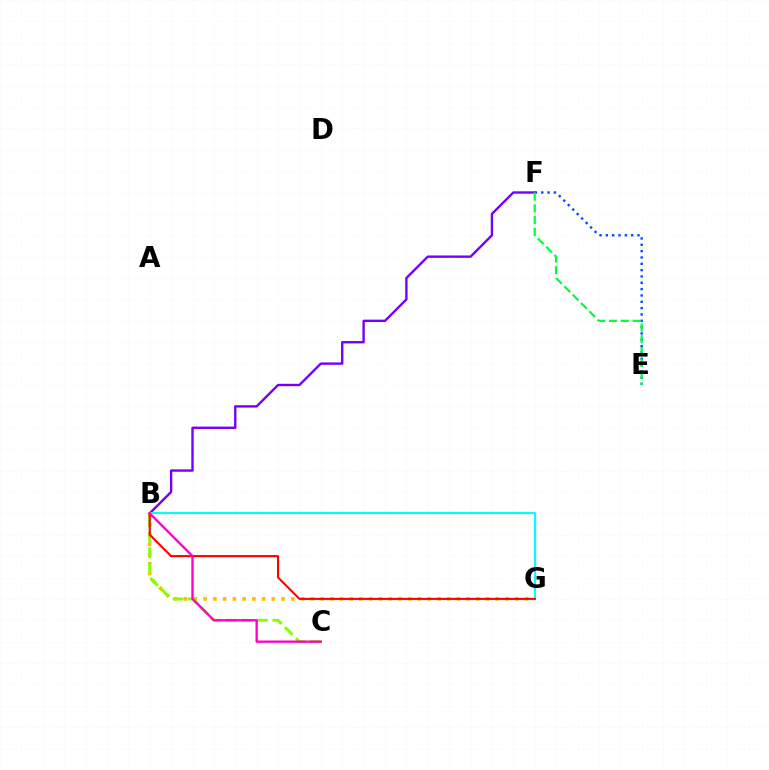{('B', 'G'): [{'color': '#ffbd00', 'line_style': 'dotted', 'thickness': 2.65}, {'color': '#00fff6', 'line_style': 'solid', 'thickness': 1.57}, {'color': '#ff0000', 'line_style': 'solid', 'thickness': 1.5}], ('B', 'F'): [{'color': '#7200ff', 'line_style': 'solid', 'thickness': 1.71}], ('B', 'C'): [{'color': '#84ff00', 'line_style': 'dashed', 'thickness': 2.11}, {'color': '#ff00cf', 'line_style': 'solid', 'thickness': 1.68}], ('E', 'F'): [{'color': '#004bff', 'line_style': 'dotted', 'thickness': 1.72}, {'color': '#00ff39', 'line_style': 'dashed', 'thickness': 1.6}]}